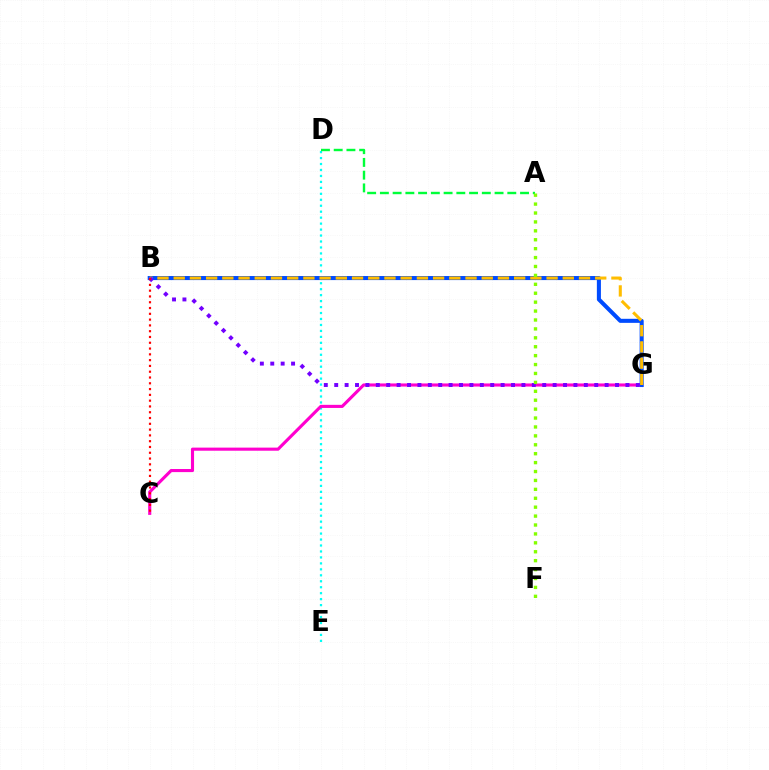{('D', 'E'): [{'color': '#00fff6', 'line_style': 'dotted', 'thickness': 1.62}], ('C', 'G'): [{'color': '#ff00cf', 'line_style': 'solid', 'thickness': 2.24}], ('B', 'G'): [{'color': '#004bff', 'line_style': 'solid', 'thickness': 2.92}, {'color': '#ffbd00', 'line_style': 'dashed', 'thickness': 2.2}, {'color': '#7200ff', 'line_style': 'dotted', 'thickness': 2.83}], ('A', 'D'): [{'color': '#00ff39', 'line_style': 'dashed', 'thickness': 1.73}], ('A', 'F'): [{'color': '#84ff00', 'line_style': 'dotted', 'thickness': 2.42}], ('B', 'C'): [{'color': '#ff0000', 'line_style': 'dotted', 'thickness': 1.57}]}